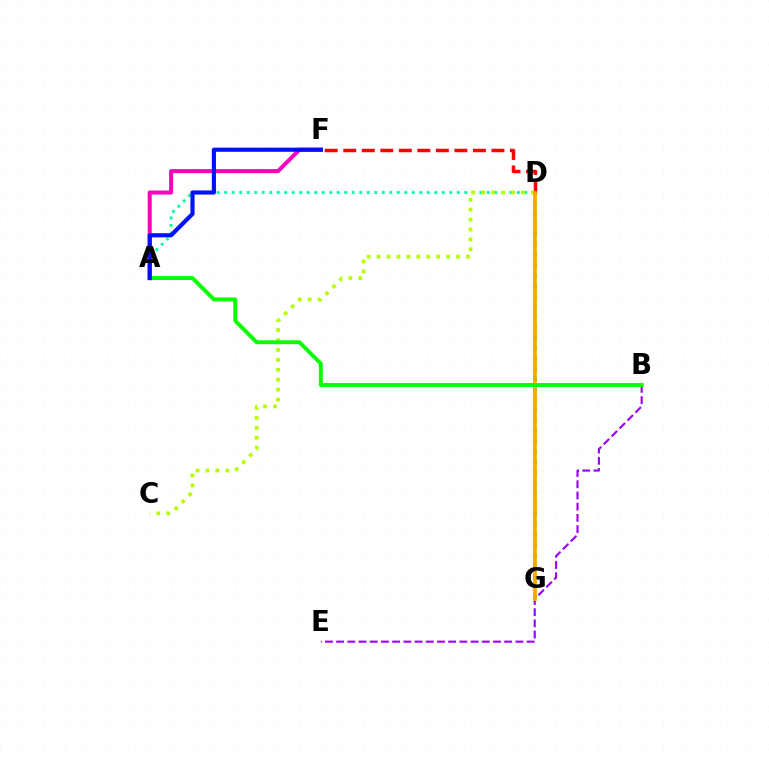{('B', 'E'): [{'color': '#9b00ff', 'line_style': 'dashed', 'thickness': 1.52}], ('A', 'D'): [{'color': '#00ff9d', 'line_style': 'dotted', 'thickness': 2.04}], ('D', 'F'): [{'color': '#ff0000', 'line_style': 'dashed', 'thickness': 2.52}], ('C', 'D'): [{'color': '#b3ff00', 'line_style': 'dotted', 'thickness': 2.7}], ('D', 'G'): [{'color': '#00b5ff', 'line_style': 'dotted', 'thickness': 2.82}, {'color': '#ffa500', 'line_style': 'solid', 'thickness': 2.68}], ('A', 'F'): [{'color': '#ff00bd', 'line_style': 'solid', 'thickness': 2.89}, {'color': '#0010ff', 'line_style': 'solid', 'thickness': 2.98}], ('A', 'B'): [{'color': '#08ff00', 'line_style': 'solid', 'thickness': 2.82}]}